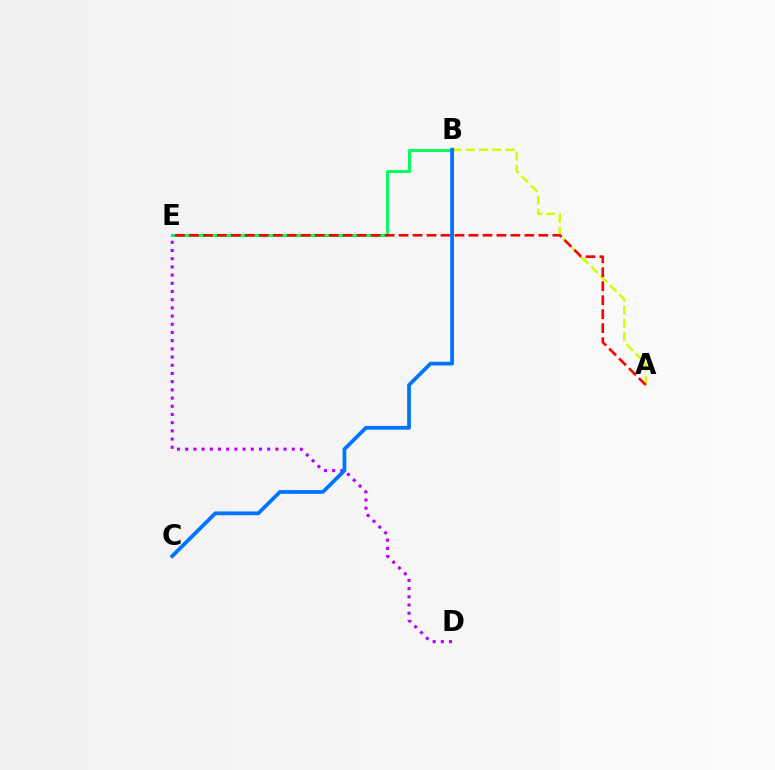{('A', 'B'): [{'color': '#d1ff00', 'line_style': 'dashed', 'thickness': 1.79}], ('B', 'E'): [{'color': '#00ff5c', 'line_style': 'solid', 'thickness': 2.11}], ('A', 'E'): [{'color': '#ff0000', 'line_style': 'dashed', 'thickness': 1.9}], ('D', 'E'): [{'color': '#b900ff', 'line_style': 'dotted', 'thickness': 2.23}], ('B', 'C'): [{'color': '#0074ff', 'line_style': 'solid', 'thickness': 2.71}]}